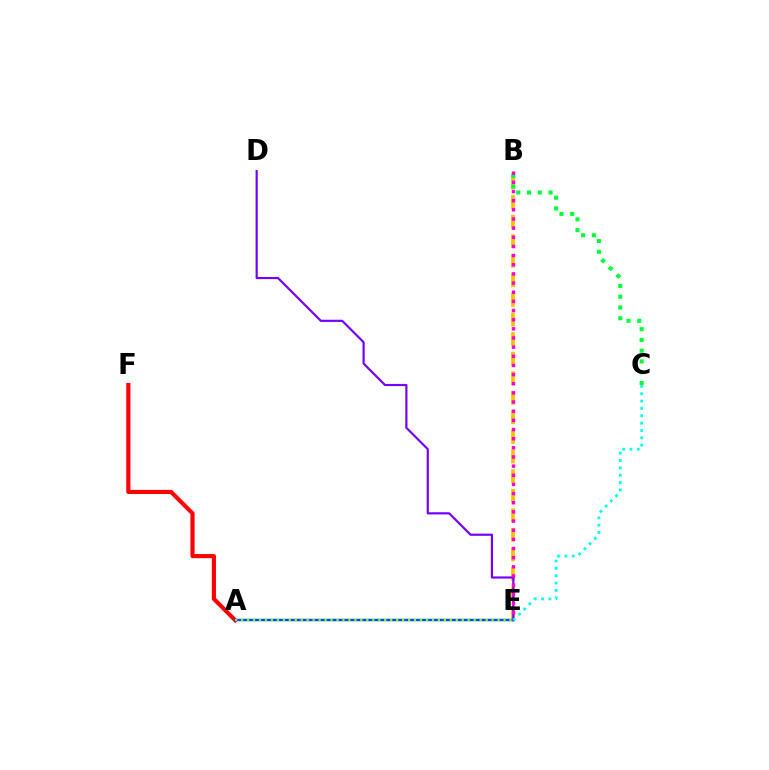{('B', 'E'): [{'color': '#ffbd00', 'line_style': 'dashed', 'thickness': 2.66}, {'color': '#ff00cf', 'line_style': 'dotted', 'thickness': 2.49}], ('A', 'F'): [{'color': '#ff0000', 'line_style': 'solid', 'thickness': 2.98}], ('D', 'E'): [{'color': '#7200ff', 'line_style': 'solid', 'thickness': 1.56}], ('A', 'E'): [{'color': '#004bff', 'line_style': 'solid', 'thickness': 1.77}, {'color': '#84ff00', 'line_style': 'dotted', 'thickness': 1.62}], ('B', 'C'): [{'color': '#00ff39', 'line_style': 'dotted', 'thickness': 2.92}], ('C', 'E'): [{'color': '#00fff6', 'line_style': 'dotted', 'thickness': 2.0}]}